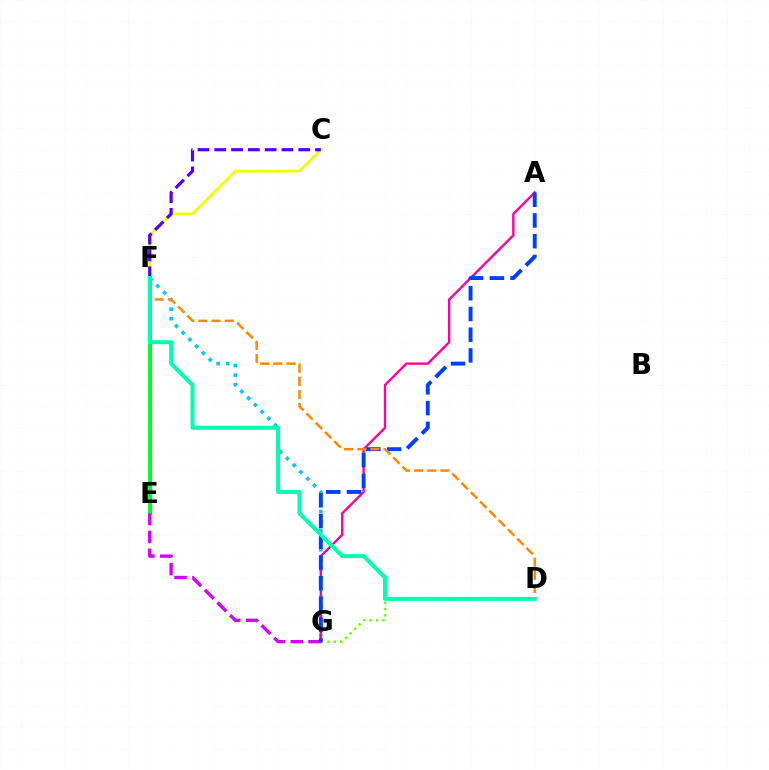{('E', 'F'): [{'color': '#ff0000', 'line_style': 'solid', 'thickness': 1.86}, {'color': '#00ff27', 'line_style': 'solid', 'thickness': 2.78}], ('D', 'G'): [{'color': '#66ff00', 'line_style': 'dotted', 'thickness': 1.74}], ('C', 'F'): [{'color': '#eeff00', 'line_style': 'solid', 'thickness': 2.0}, {'color': '#4f00ff', 'line_style': 'dashed', 'thickness': 2.28}], ('F', 'G'): [{'color': '#00c7ff', 'line_style': 'dotted', 'thickness': 2.59}], ('A', 'G'): [{'color': '#ff00a0', 'line_style': 'solid', 'thickness': 1.71}, {'color': '#003fff', 'line_style': 'dashed', 'thickness': 2.82}], ('E', 'G'): [{'color': '#d600ff', 'line_style': 'dashed', 'thickness': 2.42}], ('D', 'F'): [{'color': '#ff8800', 'line_style': 'dashed', 'thickness': 1.78}, {'color': '#00ffaf', 'line_style': 'solid', 'thickness': 2.87}]}